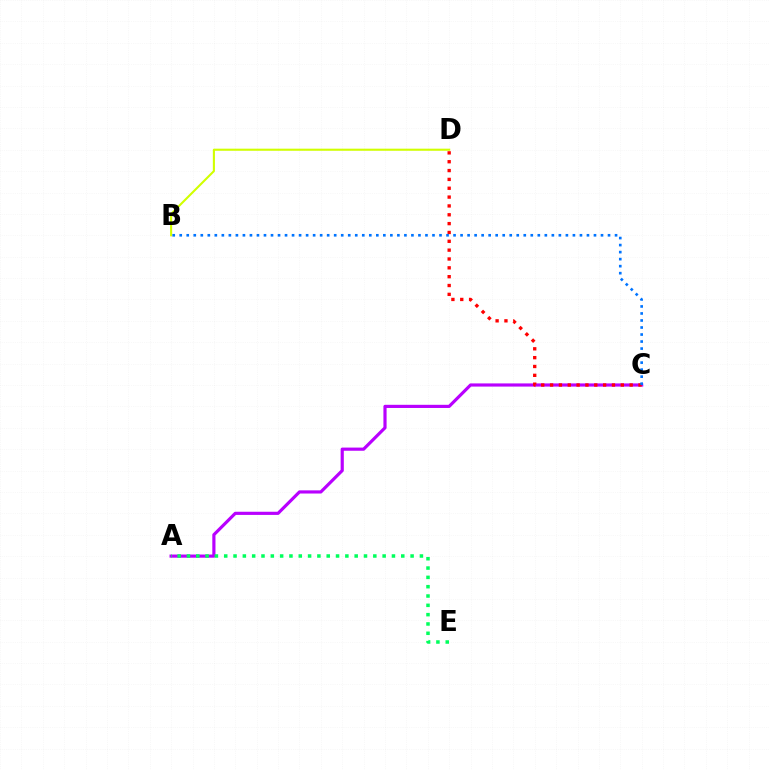{('A', 'C'): [{'color': '#b900ff', 'line_style': 'solid', 'thickness': 2.28}], ('A', 'E'): [{'color': '#00ff5c', 'line_style': 'dotted', 'thickness': 2.53}], ('C', 'D'): [{'color': '#ff0000', 'line_style': 'dotted', 'thickness': 2.4}], ('B', 'D'): [{'color': '#d1ff00', 'line_style': 'solid', 'thickness': 1.51}], ('B', 'C'): [{'color': '#0074ff', 'line_style': 'dotted', 'thickness': 1.91}]}